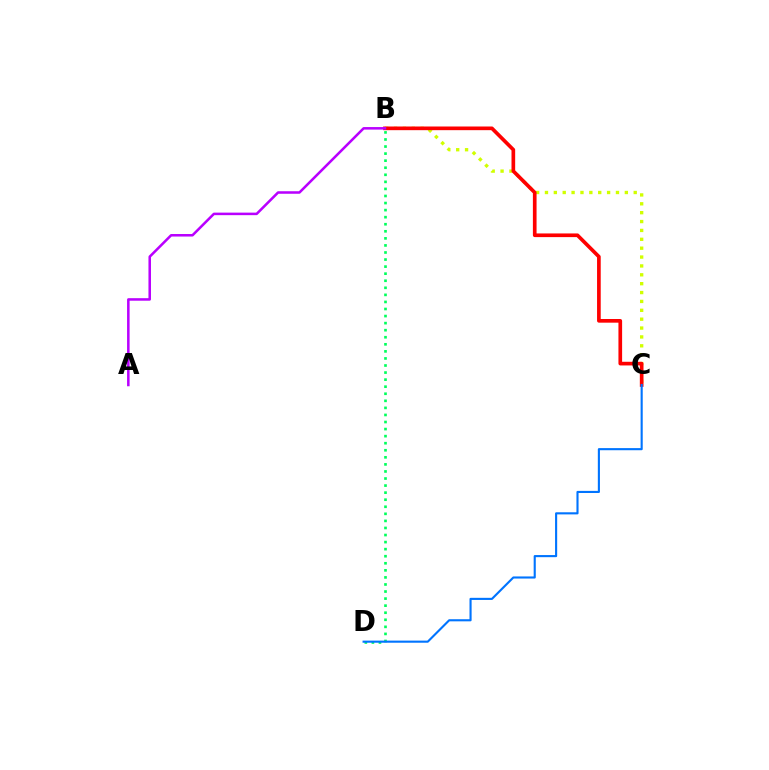{('B', 'C'): [{'color': '#d1ff00', 'line_style': 'dotted', 'thickness': 2.41}, {'color': '#ff0000', 'line_style': 'solid', 'thickness': 2.64}], ('B', 'D'): [{'color': '#00ff5c', 'line_style': 'dotted', 'thickness': 1.92}], ('C', 'D'): [{'color': '#0074ff', 'line_style': 'solid', 'thickness': 1.53}], ('A', 'B'): [{'color': '#b900ff', 'line_style': 'solid', 'thickness': 1.82}]}